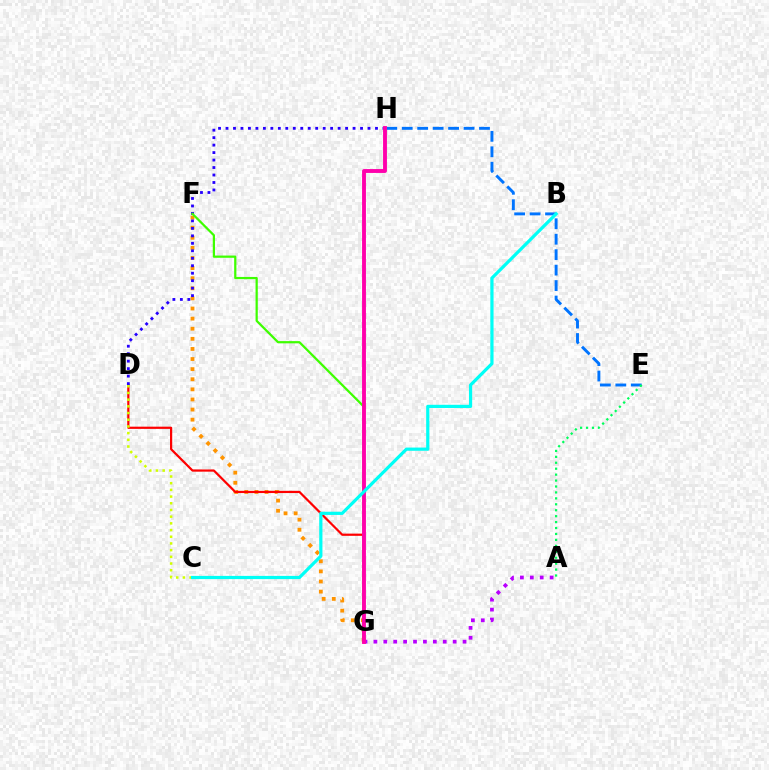{('F', 'G'): [{'color': '#ff9400', 'line_style': 'dotted', 'thickness': 2.75}, {'color': '#3dff00', 'line_style': 'solid', 'thickness': 1.6}], ('D', 'G'): [{'color': '#ff0000', 'line_style': 'solid', 'thickness': 1.59}], ('E', 'H'): [{'color': '#0074ff', 'line_style': 'dashed', 'thickness': 2.1}], ('A', 'E'): [{'color': '#00ff5c', 'line_style': 'dotted', 'thickness': 1.61}], ('A', 'G'): [{'color': '#b900ff', 'line_style': 'dotted', 'thickness': 2.69}], ('D', 'H'): [{'color': '#2500ff', 'line_style': 'dotted', 'thickness': 2.03}], ('G', 'H'): [{'color': '#ff00ac', 'line_style': 'solid', 'thickness': 2.79}], ('C', 'D'): [{'color': '#d1ff00', 'line_style': 'dotted', 'thickness': 1.82}], ('B', 'C'): [{'color': '#00fff6', 'line_style': 'solid', 'thickness': 2.3}]}